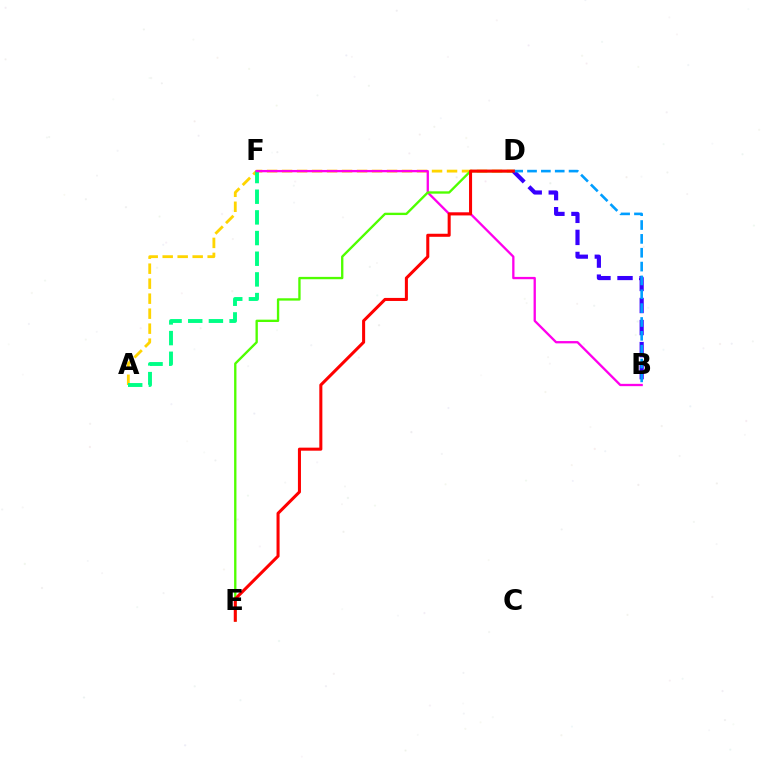{('A', 'D'): [{'color': '#ffd500', 'line_style': 'dashed', 'thickness': 2.04}], ('A', 'F'): [{'color': '#00ff86', 'line_style': 'dashed', 'thickness': 2.81}], ('B', 'F'): [{'color': '#ff00ed', 'line_style': 'solid', 'thickness': 1.66}], ('D', 'E'): [{'color': '#4fff00', 'line_style': 'solid', 'thickness': 1.69}, {'color': '#ff0000', 'line_style': 'solid', 'thickness': 2.19}], ('B', 'D'): [{'color': '#3700ff', 'line_style': 'dashed', 'thickness': 2.99}, {'color': '#009eff', 'line_style': 'dashed', 'thickness': 1.88}]}